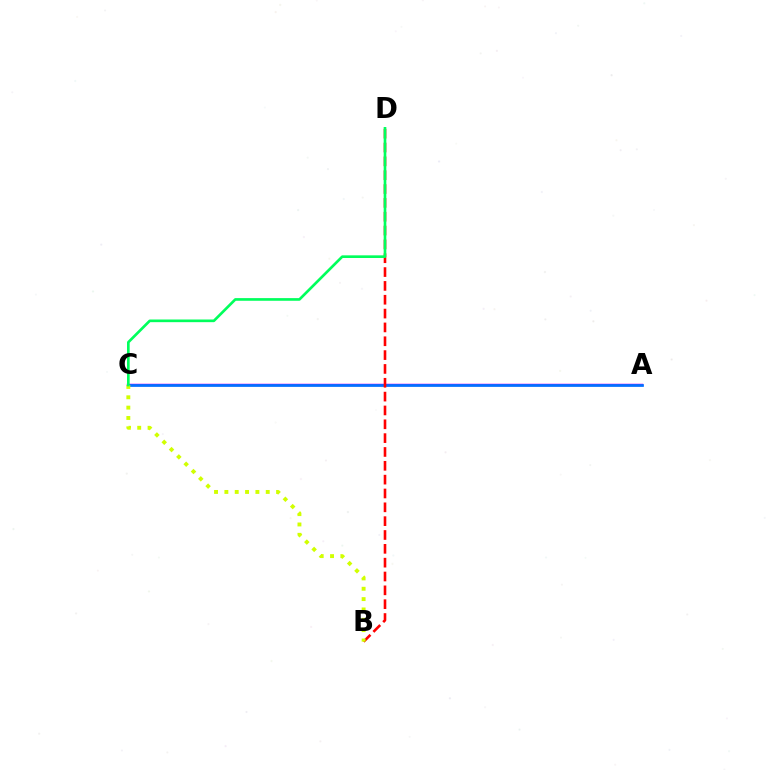{('A', 'C'): [{'color': '#b900ff', 'line_style': 'solid', 'thickness': 1.8}, {'color': '#0074ff', 'line_style': 'solid', 'thickness': 1.94}], ('B', 'D'): [{'color': '#ff0000', 'line_style': 'dashed', 'thickness': 1.88}], ('B', 'C'): [{'color': '#d1ff00', 'line_style': 'dotted', 'thickness': 2.81}], ('C', 'D'): [{'color': '#00ff5c', 'line_style': 'solid', 'thickness': 1.91}]}